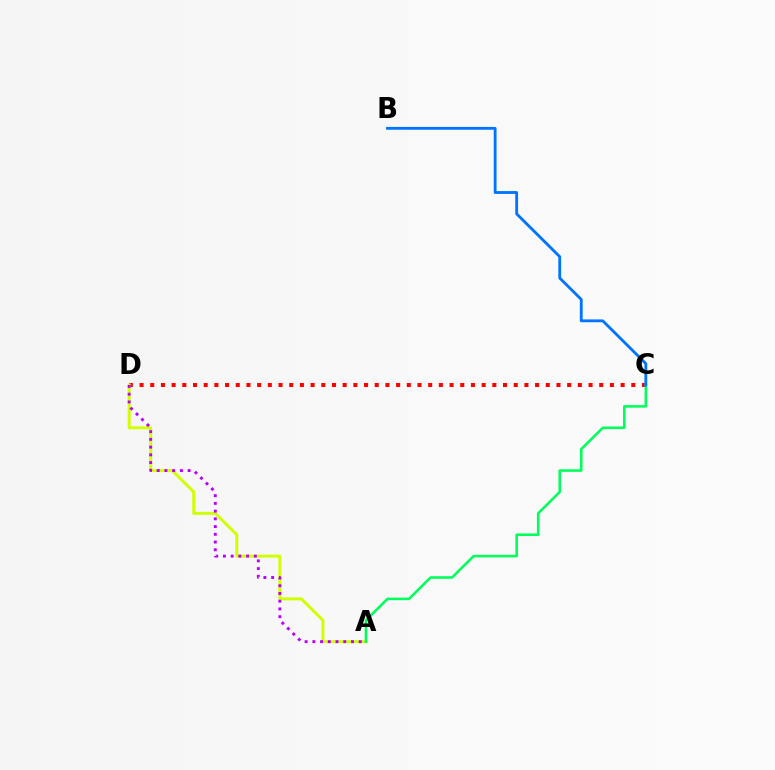{('C', 'D'): [{'color': '#ff0000', 'line_style': 'dotted', 'thickness': 2.9}], ('A', 'D'): [{'color': '#d1ff00', 'line_style': 'solid', 'thickness': 2.12}, {'color': '#b900ff', 'line_style': 'dotted', 'thickness': 2.1}], ('A', 'C'): [{'color': '#00ff5c', 'line_style': 'solid', 'thickness': 1.85}], ('B', 'C'): [{'color': '#0074ff', 'line_style': 'solid', 'thickness': 2.04}]}